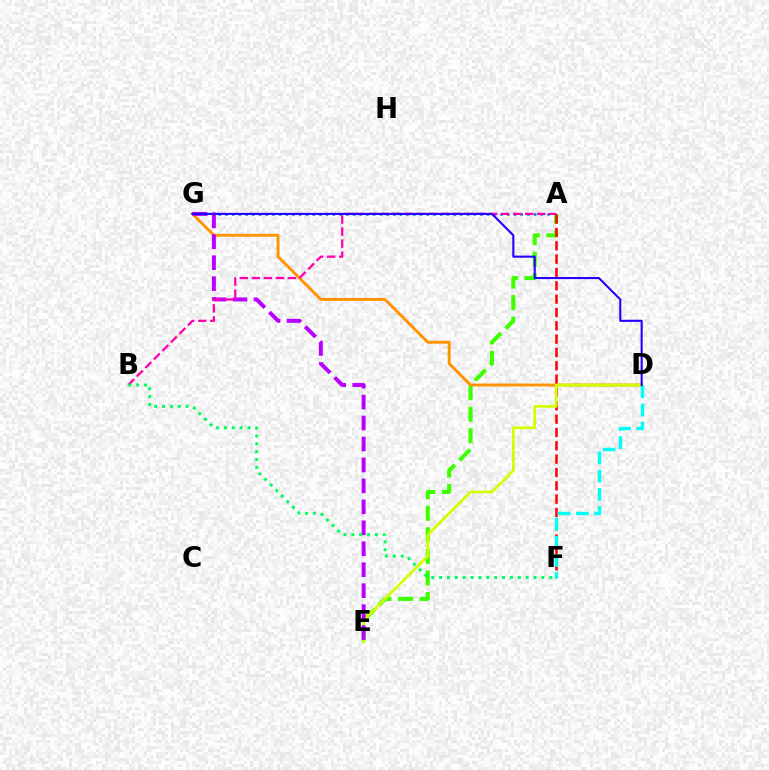{('A', 'G'): [{'color': '#0074ff', 'line_style': 'dotted', 'thickness': 1.82}], ('A', 'E'): [{'color': '#3dff00', 'line_style': 'dashed', 'thickness': 2.93}], ('D', 'G'): [{'color': '#ff9400', 'line_style': 'solid', 'thickness': 2.09}, {'color': '#2500ff', 'line_style': 'solid', 'thickness': 1.51}], ('A', 'F'): [{'color': '#ff0000', 'line_style': 'dashed', 'thickness': 1.81}], ('D', 'E'): [{'color': '#d1ff00', 'line_style': 'solid', 'thickness': 1.95}], ('E', 'G'): [{'color': '#b900ff', 'line_style': 'dashed', 'thickness': 2.85}], ('A', 'B'): [{'color': '#ff00ac', 'line_style': 'dashed', 'thickness': 1.64}], ('D', 'F'): [{'color': '#00fff6', 'line_style': 'dashed', 'thickness': 2.47}], ('B', 'F'): [{'color': '#00ff5c', 'line_style': 'dotted', 'thickness': 2.14}]}